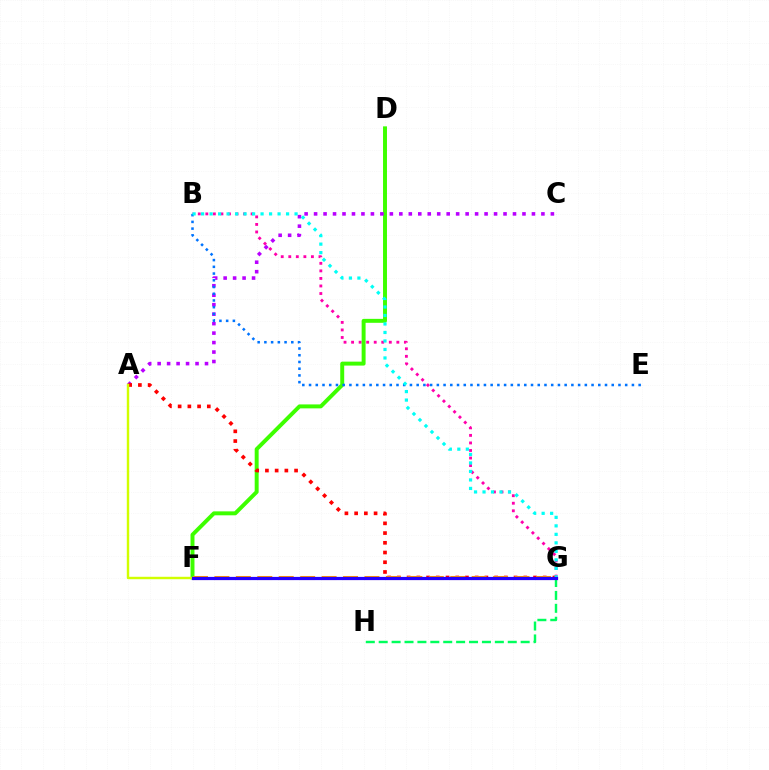{('B', 'G'): [{'color': '#ff00ac', 'line_style': 'dotted', 'thickness': 2.05}, {'color': '#00fff6', 'line_style': 'dotted', 'thickness': 2.31}], ('D', 'F'): [{'color': '#3dff00', 'line_style': 'solid', 'thickness': 2.84}], ('A', 'C'): [{'color': '#b900ff', 'line_style': 'dotted', 'thickness': 2.57}], ('A', 'G'): [{'color': '#ff0000', 'line_style': 'dotted', 'thickness': 2.64}], ('F', 'G'): [{'color': '#ff9400', 'line_style': 'dashed', 'thickness': 2.91}, {'color': '#2500ff', 'line_style': 'solid', 'thickness': 2.31}], ('B', 'E'): [{'color': '#0074ff', 'line_style': 'dotted', 'thickness': 1.83}], ('G', 'H'): [{'color': '#00ff5c', 'line_style': 'dashed', 'thickness': 1.75}], ('A', 'F'): [{'color': '#d1ff00', 'line_style': 'solid', 'thickness': 1.75}]}